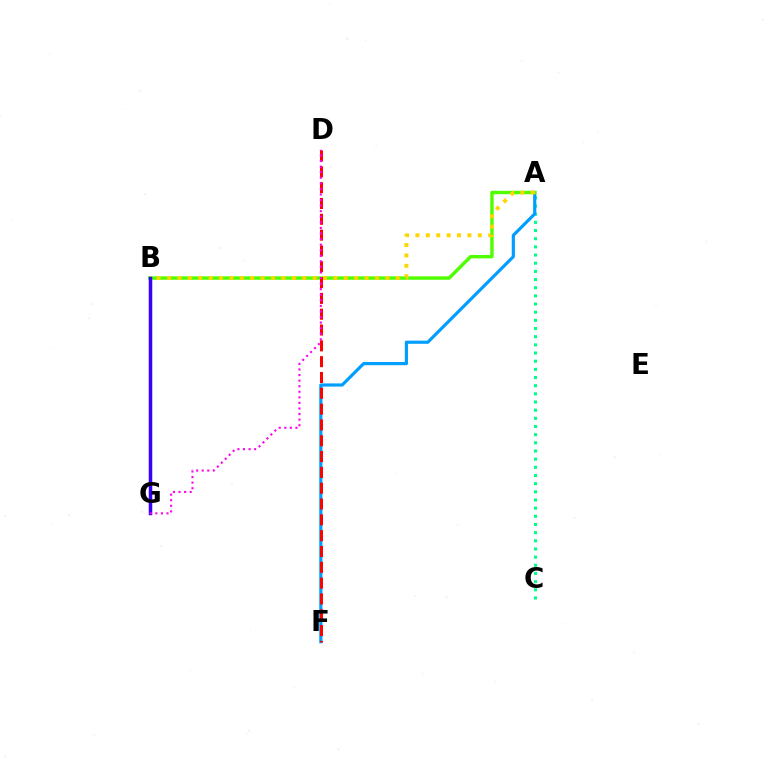{('A', 'C'): [{'color': '#00ff86', 'line_style': 'dotted', 'thickness': 2.22}], ('A', 'F'): [{'color': '#009eff', 'line_style': 'solid', 'thickness': 2.28}], ('A', 'B'): [{'color': '#4fff00', 'line_style': 'solid', 'thickness': 2.46}, {'color': '#ffd500', 'line_style': 'dotted', 'thickness': 2.83}], ('D', 'F'): [{'color': '#ff0000', 'line_style': 'dashed', 'thickness': 2.15}], ('B', 'G'): [{'color': '#3700ff', 'line_style': 'solid', 'thickness': 2.52}], ('D', 'G'): [{'color': '#ff00ed', 'line_style': 'dotted', 'thickness': 1.51}]}